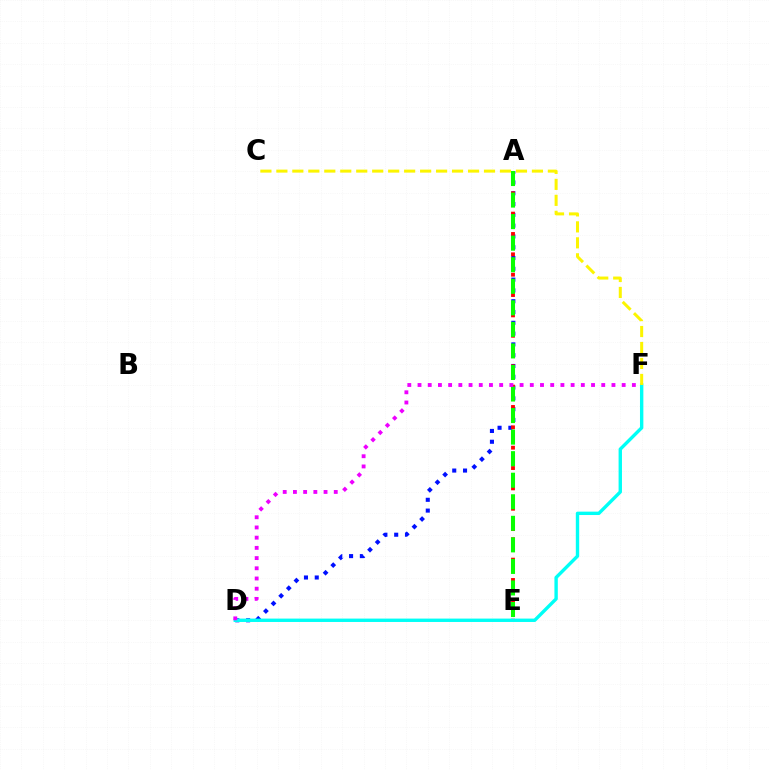{('A', 'D'): [{'color': '#0010ff', 'line_style': 'dotted', 'thickness': 2.93}], ('A', 'E'): [{'color': '#ff0000', 'line_style': 'dotted', 'thickness': 2.76}, {'color': '#08ff00', 'line_style': 'dashed', 'thickness': 2.93}], ('D', 'F'): [{'color': '#00fff6', 'line_style': 'solid', 'thickness': 2.43}, {'color': '#ee00ff', 'line_style': 'dotted', 'thickness': 2.77}], ('C', 'F'): [{'color': '#fcf500', 'line_style': 'dashed', 'thickness': 2.17}]}